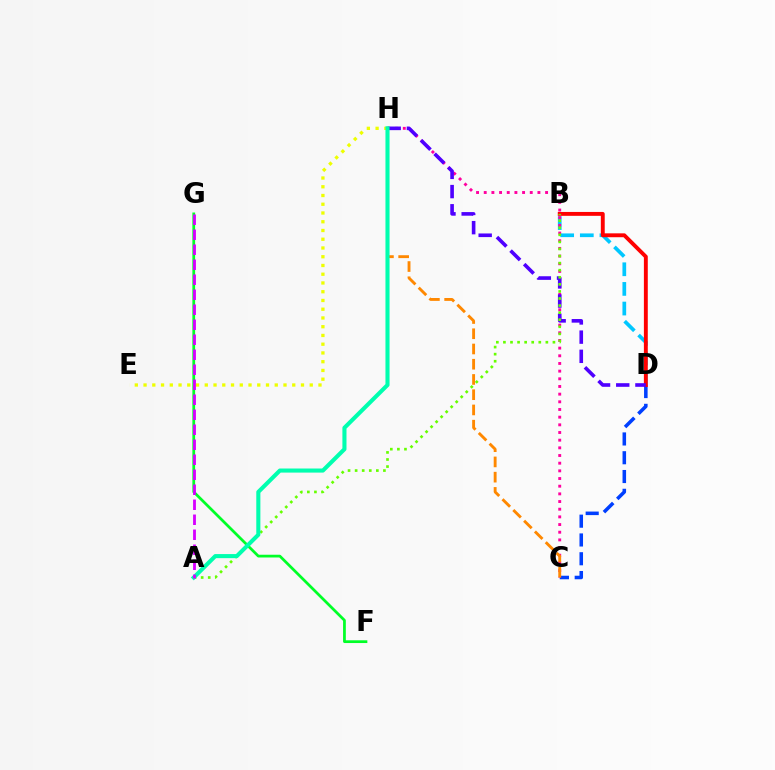{('B', 'D'): [{'color': '#00c7ff', 'line_style': 'dashed', 'thickness': 2.67}, {'color': '#ff0000', 'line_style': 'solid', 'thickness': 2.8}], ('C', 'D'): [{'color': '#003fff', 'line_style': 'dashed', 'thickness': 2.55}], ('E', 'H'): [{'color': '#eeff00', 'line_style': 'dotted', 'thickness': 2.38}], ('F', 'G'): [{'color': '#00ff27', 'line_style': 'solid', 'thickness': 1.98}], ('C', 'H'): [{'color': '#ff00a0', 'line_style': 'dotted', 'thickness': 2.08}, {'color': '#ff8800', 'line_style': 'dashed', 'thickness': 2.07}], ('D', 'H'): [{'color': '#4f00ff', 'line_style': 'dashed', 'thickness': 2.61}], ('A', 'B'): [{'color': '#66ff00', 'line_style': 'dotted', 'thickness': 1.92}], ('A', 'H'): [{'color': '#00ffaf', 'line_style': 'solid', 'thickness': 2.94}], ('A', 'G'): [{'color': '#d600ff', 'line_style': 'dashed', 'thickness': 2.04}]}